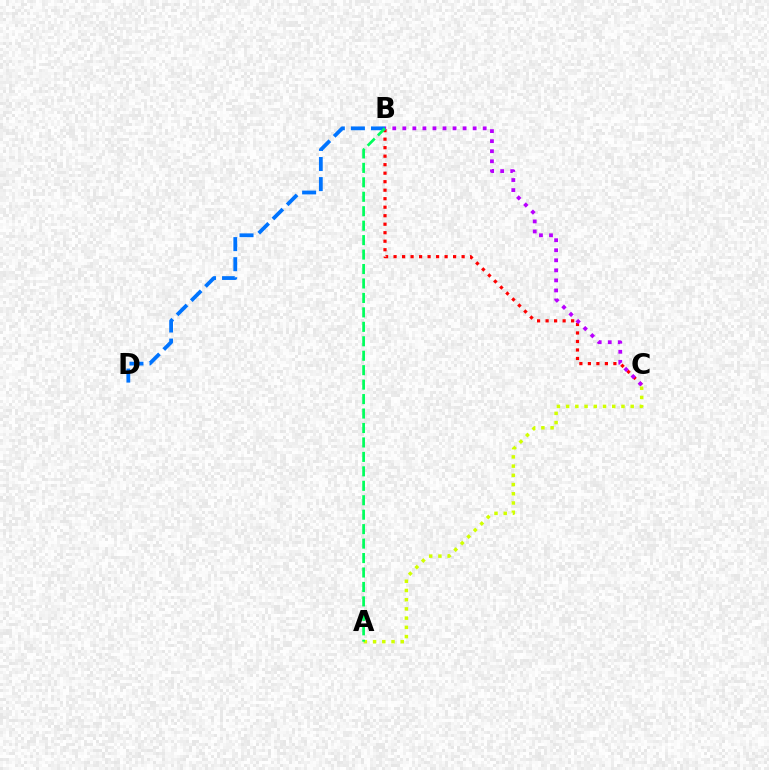{('B', 'C'): [{'color': '#ff0000', 'line_style': 'dotted', 'thickness': 2.31}, {'color': '#b900ff', 'line_style': 'dotted', 'thickness': 2.73}], ('B', 'D'): [{'color': '#0074ff', 'line_style': 'dashed', 'thickness': 2.73}], ('A', 'C'): [{'color': '#d1ff00', 'line_style': 'dotted', 'thickness': 2.51}], ('A', 'B'): [{'color': '#00ff5c', 'line_style': 'dashed', 'thickness': 1.96}]}